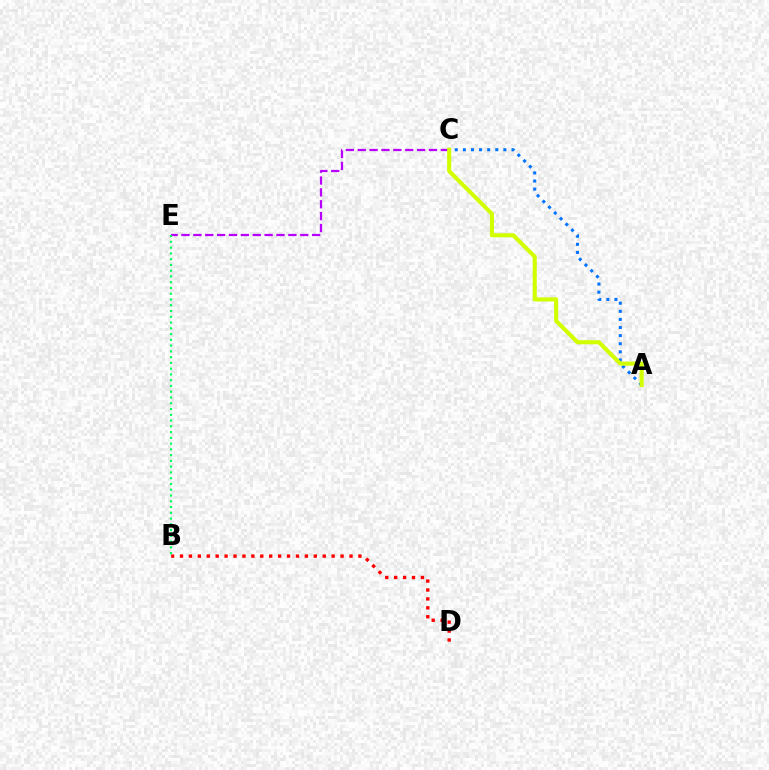{('B', 'D'): [{'color': '#ff0000', 'line_style': 'dotted', 'thickness': 2.42}], ('A', 'C'): [{'color': '#0074ff', 'line_style': 'dotted', 'thickness': 2.2}, {'color': '#d1ff00', 'line_style': 'solid', 'thickness': 2.95}], ('C', 'E'): [{'color': '#b900ff', 'line_style': 'dashed', 'thickness': 1.61}], ('B', 'E'): [{'color': '#00ff5c', 'line_style': 'dotted', 'thickness': 1.57}]}